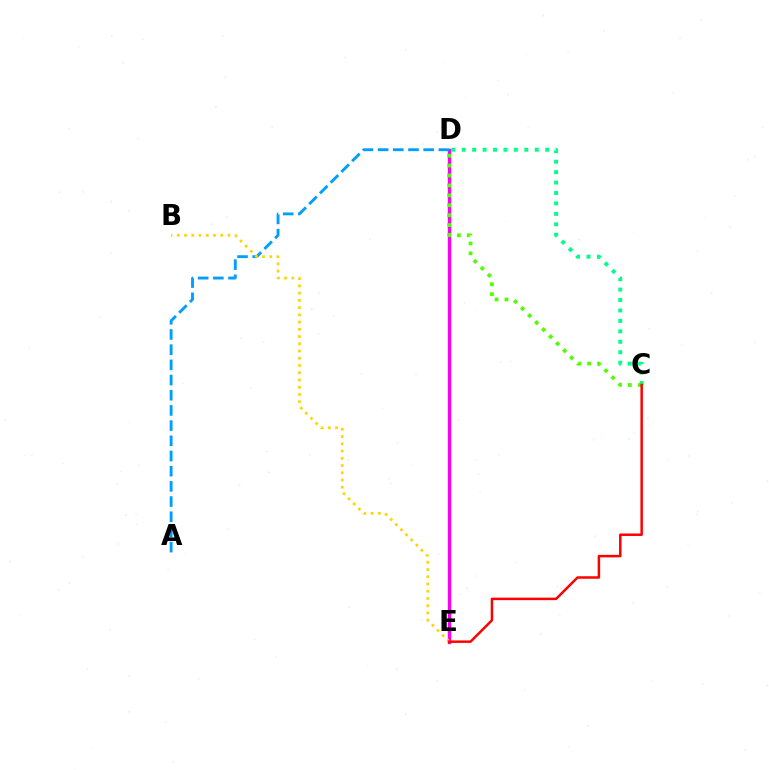{('D', 'E'): [{'color': '#3700ff', 'line_style': 'solid', 'thickness': 2.39}, {'color': '#ff00ed', 'line_style': 'solid', 'thickness': 2.12}], ('C', 'D'): [{'color': '#00ff86', 'line_style': 'dotted', 'thickness': 2.84}, {'color': '#4fff00', 'line_style': 'dotted', 'thickness': 2.7}], ('A', 'D'): [{'color': '#009eff', 'line_style': 'dashed', 'thickness': 2.06}], ('B', 'E'): [{'color': '#ffd500', 'line_style': 'dotted', 'thickness': 1.97}], ('C', 'E'): [{'color': '#ff0000', 'line_style': 'solid', 'thickness': 1.79}]}